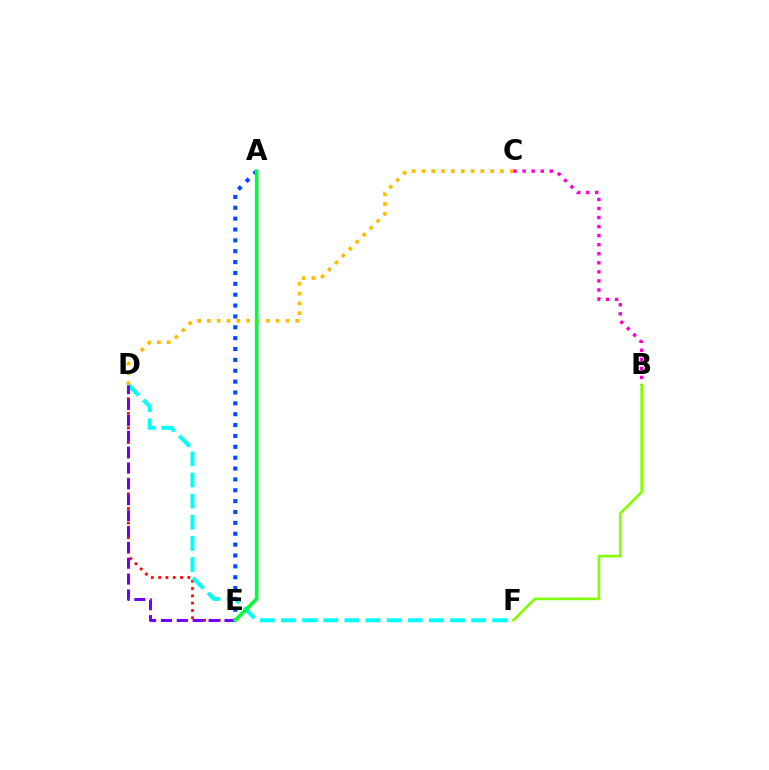{('C', 'D'): [{'color': '#ffbd00', 'line_style': 'dotted', 'thickness': 2.67}], ('B', 'F'): [{'color': '#84ff00', 'line_style': 'solid', 'thickness': 1.92}], ('D', 'E'): [{'color': '#ff0000', 'line_style': 'dotted', 'thickness': 1.99}, {'color': '#7200ff', 'line_style': 'dashed', 'thickness': 2.16}], ('B', 'C'): [{'color': '#ff00cf', 'line_style': 'dotted', 'thickness': 2.46}], ('D', 'F'): [{'color': '#00fff6', 'line_style': 'dashed', 'thickness': 2.87}], ('A', 'E'): [{'color': '#004bff', 'line_style': 'dotted', 'thickness': 2.95}, {'color': '#00ff39', 'line_style': 'solid', 'thickness': 2.6}]}